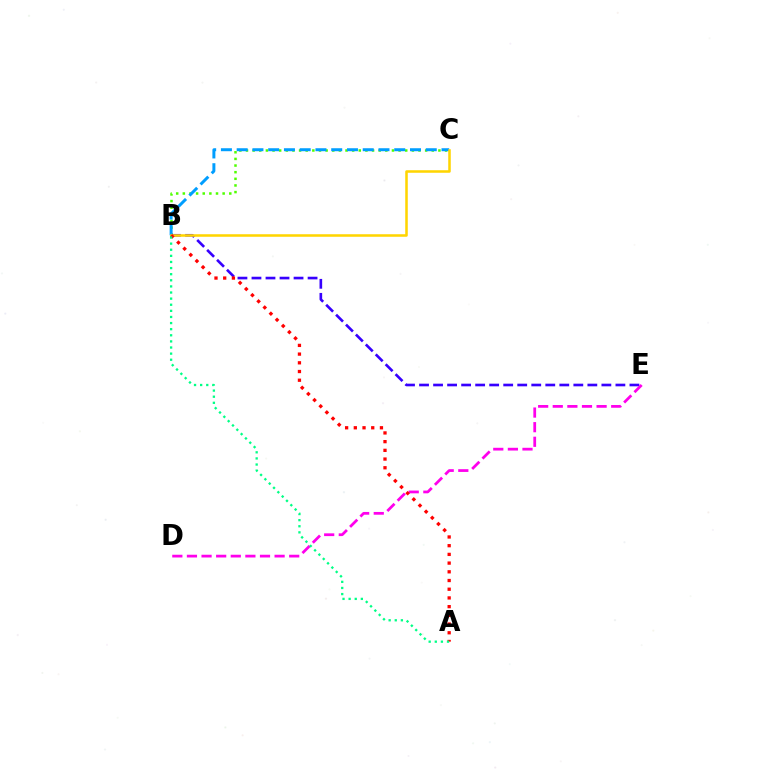{('B', 'C'): [{'color': '#4fff00', 'line_style': 'dotted', 'thickness': 1.8}, {'color': '#009eff', 'line_style': 'dashed', 'thickness': 2.14}, {'color': '#ffd500', 'line_style': 'solid', 'thickness': 1.83}], ('B', 'E'): [{'color': '#3700ff', 'line_style': 'dashed', 'thickness': 1.91}], ('D', 'E'): [{'color': '#ff00ed', 'line_style': 'dashed', 'thickness': 1.98}], ('A', 'B'): [{'color': '#ff0000', 'line_style': 'dotted', 'thickness': 2.37}, {'color': '#00ff86', 'line_style': 'dotted', 'thickness': 1.66}]}